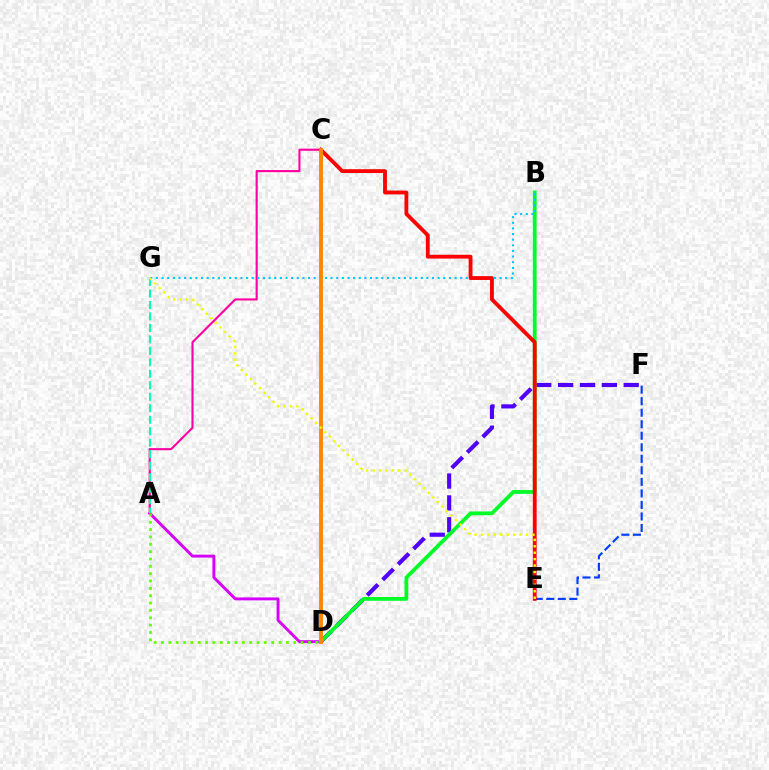{('D', 'F'): [{'color': '#4f00ff', 'line_style': 'dashed', 'thickness': 2.97}], ('A', 'D'): [{'color': '#d600ff', 'line_style': 'solid', 'thickness': 2.11}, {'color': '#66ff00', 'line_style': 'dotted', 'thickness': 2.0}], ('A', 'C'): [{'color': '#ff00a0', 'line_style': 'solid', 'thickness': 1.53}], ('B', 'D'): [{'color': '#00ff27', 'line_style': 'solid', 'thickness': 2.73}], ('E', 'F'): [{'color': '#003fff', 'line_style': 'dashed', 'thickness': 1.57}], ('B', 'G'): [{'color': '#00c7ff', 'line_style': 'dotted', 'thickness': 1.53}], ('C', 'E'): [{'color': '#ff0000', 'line_style': 'solid', 'thickness': 2.76}], ('C', 'D'): [{'color': '#ff8800', 'line_style': 'solid', 'thickness': 2.81}], ('A', 'G'): [{'color': '#00ffaf', 'line_style': 'dashed', 'thickness': 1.56}], ('E', 'G'): [{'color': '#eeff00', 'line_style': 'dotted', 'thickness': 1.75}]}